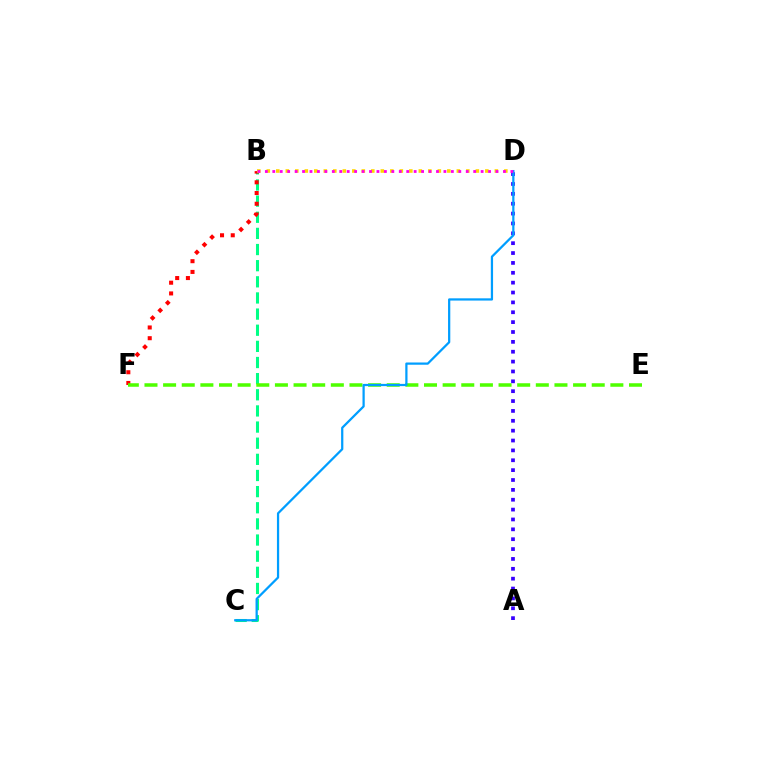{('B', 'C'): [{'color': '#00ff86', 'line_style': 'dashed', 'thickness': 2.19}], ('A', 'D'): [{'color': '#3700ff', 'line_style': 'dotted', 'thickness': 2.68}], ('B', 'F'): [{'color': '#ff0000', 'line_style': 'dotted', 'thickness': 2.91}], ('E', 'F'): [{'color': '#4fff00', 'line_style': 'dashed', 'thickness': 2.53}], ('B', 'D'): [{'color': '#ffd500', 'line_style': 'dotted', 'thickness': 2.58}, {'color': '#ff00ed', 'line_style': 'dotted', 'thickness': 2.02}], ('C', 'D'): [{'color': '#009eff', 'line_style': 'solid', 'thickness': 1.61}]}